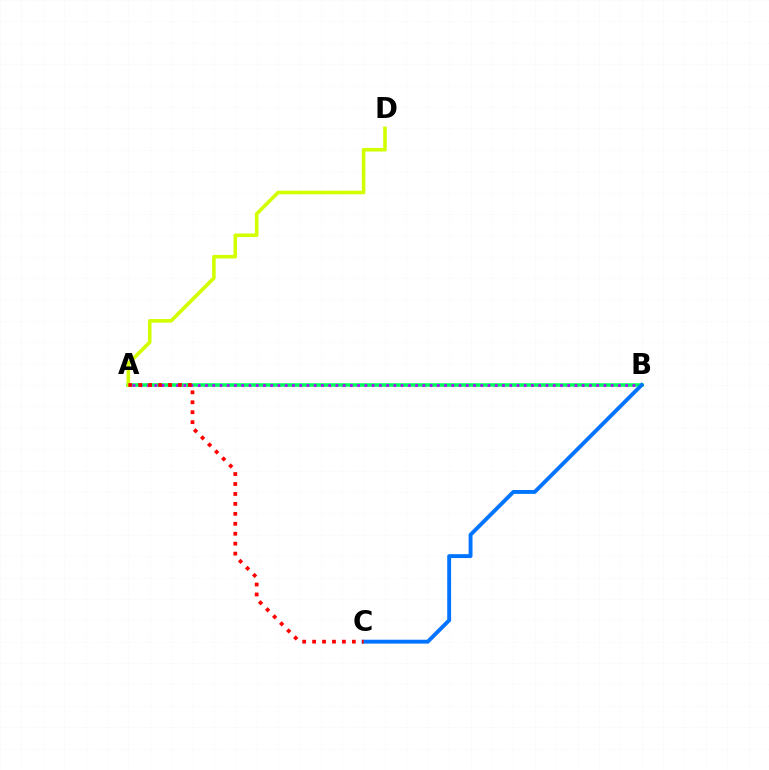{('A', 'B'): [{'color': '#00ff5c', 'line_style': 'solid', 'thickness': 2.57}, {'color': '#b900ff', 'line_style': 'dotted', 'thickness': 1.97}], ('A', 'D'): [{'color': '#d1ff00', 'line_style': 'solid', 'thickness': 2.58}], ('B', 'C'): [{'color': '#0074ff', 'line_style': 'solid', 'thickness': 2.8}], ('A', 'C'): [{'color': '#ff0000', 'line_style': 'dotted', 'thickness': 2.7}]}